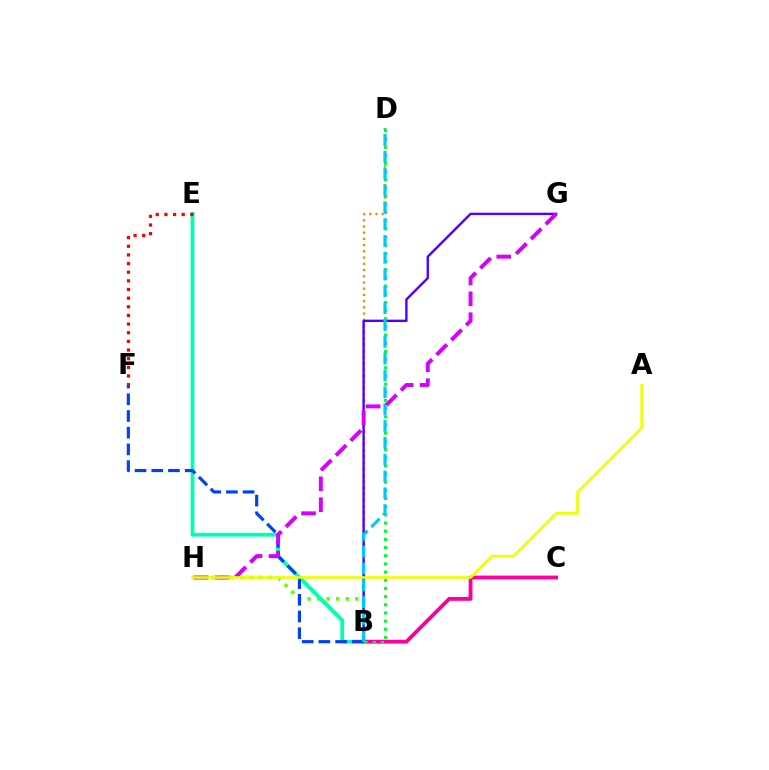{('B', 'H'): [{'color': '#66ff00', 'line_style': 'dotted', 'thickness': 2.6}], ('B', 'D'): [{'color': '#ff8800', 'line_style': 'dotted', 'thickness': 1.69}, {'color': '#00ff27', 'line_style': 'dotted', 'thickness': 2.22}, {'color': '#00c7ff', 'line_style': 'dashed', 'thickness': 2.29}], ('B', 'C'): [{'color': '#ff00a0', 'line_style': 'solid', 'thickness': 2.77}], ('B', 'G'): [{'color': '#4f00ff', 'line_style': 'solid', 'thickness': 1.72}], ('B', 'E'): [{'color': '#00ffaf', 'line_style': 'solid', 'thickness': 2.71}], ('B', 'F'): [{'color': '#003fff', 'line_style': 'dashed', 'thickness': 2.27}], ('E', 'F'): [{'color': '#ff0000', 'line_style': 'dotted', 'thickness': 2.35}], ('G', 'H'): [{'color': '#d600ff', 'line_style': 'dashed', 'thickness': 2.84}], ('A', 'H'): [{'color': '#eeff00', 'line_style': 'solid', 'thickness': 1.89}]}